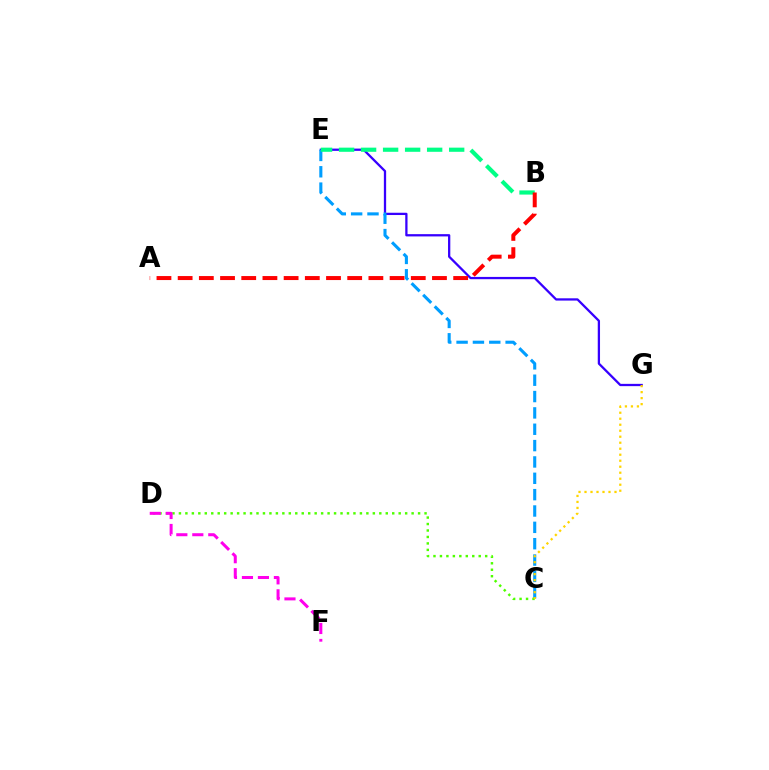{('E', 'G'): [{'color': '#3700ff', 'line_style': 'solid', 'thickness': 1.64}], ('C', 'E'): [{'color': '#009eff', 'line_style': 'dashed', 'thickness': 2.22}], ('B', 'E'): [{'color': '#00ff86', 'line_style': 'dashed', 'thickness': 2.99}], ('C', 'D'): [{'color': '#4fff00', 'line_style': 'dotted', 'thickness': 1.76}], ('D', 'F'): [{'color': '#ff00ed', 'line_style': 'dashed', 'thickness': 2.17}], ('A', 'B'): [{'color': '#ff0000', 'line_style': 'dashed', 'thickness': 2.88}], ('C', 'G'): [{'color': '#ffd500', 'line_style': 'dotted', 'thickness': 1.63}]}